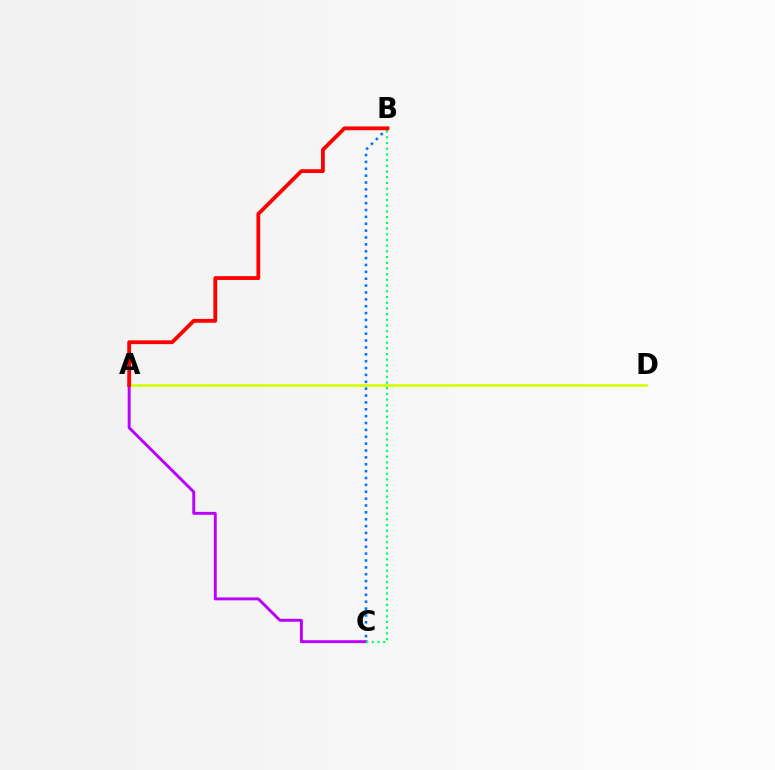{('B', 'C'): [{'color': '#0074ff', 'line_style': 'dotted', 'thickness': 1.87}, {'color': '#00ff5c', 'line_style': 'dotted', 'thickness': 1.55}], ('A', 'C'): [{'color': '#b900ff', 'line_style': 'solid', 'thickness': 2.11}], ('A', 'D'): [{'color': '#d1ff00', 'line_style': 'solid', 'thickness': 1.89}], ('A', 'B'): [{'color': '#ff0000', 'line_style': 'solid', 'thickness': 2.74}]}